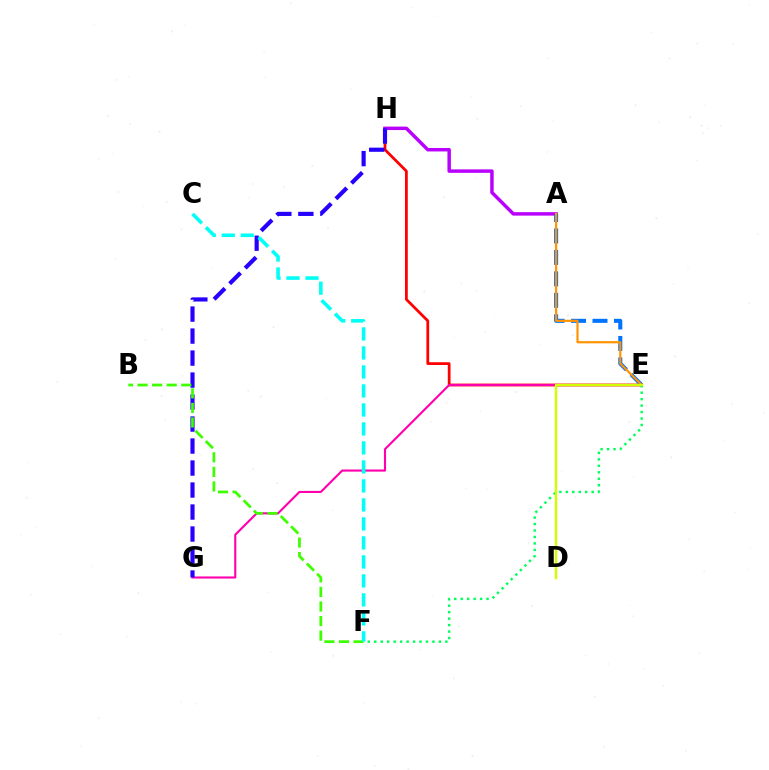{('E', 'H'): [{'color': '#ff0000', 'line_style': 'solid', 'thickness': 1.98}], ('A', 'H'): [{'color': '#b900ff', 'line_style': 'solid', 'thickness': 2.49}], ('A', 'E'): [{'color': '#0074ff', 'line_style': 'dashed', 'thickness': 2.92}, {'color': '#ff9400', 'line_style': 'solid', 'thickness': 1.58}], ('E', 'G'): [{'color': '#ff00ac', 'line_style': 'solid', 'thickness': 1.52}], ('G', 'H'): [{'color': '#2500ff', 'line_style': 'dashed', 'thickness': 2.99}], ('B', 'F'): [{'color': '#3dff00', 'line_style': 'dashed', 'thickness': 1.98}], ('C', 'F'): [{'color': '#00fff6', 'line_style': 'dashed', 'thickness': 2.58}], ('E', 'F'): [{'color': '#00ff5c', 'line_style': 'dotted', 'thickness': 1.76}], ('D', 'E'): [{'color': '#d1ff00', 'line_style': 'solid', 'thickness': 1.72}]}